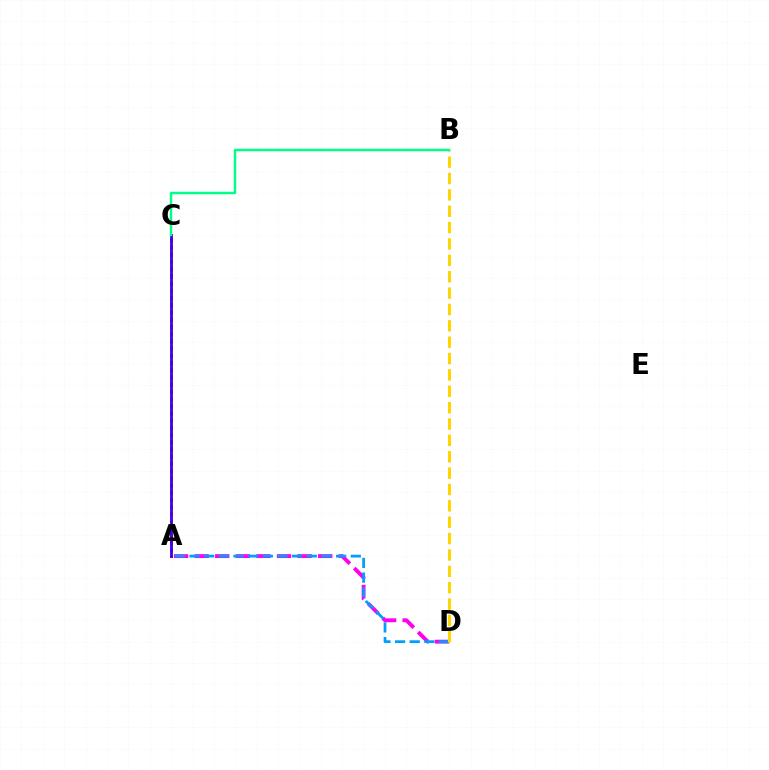{('A', 'D'): [{'color': '#ff00ed', 'line_style': 'dashed', 'thickness': 2.8}, {'color': '#009eff', 'line_style': 'dashed', 'thickness': 1.99}], ('A', 'C'): [{'color': '#ff0000', 'line_style': 'solid', 'thickness': 2.15}, {'color': '#4fff00', 'line_style': 'dotted', 'thickness': 1.96}, {'color': '#3700ff', 'line_style': 'solid', 'thickness': 1.88}], ('B', 'D'): [{'color': '#ffd500', 'line_style': 'dashed', 'thickness': 2.22}], ('B', 'C'): [{'color': '#00ff86', 'line_style': 'solid', 'thickness': 1.77}]}